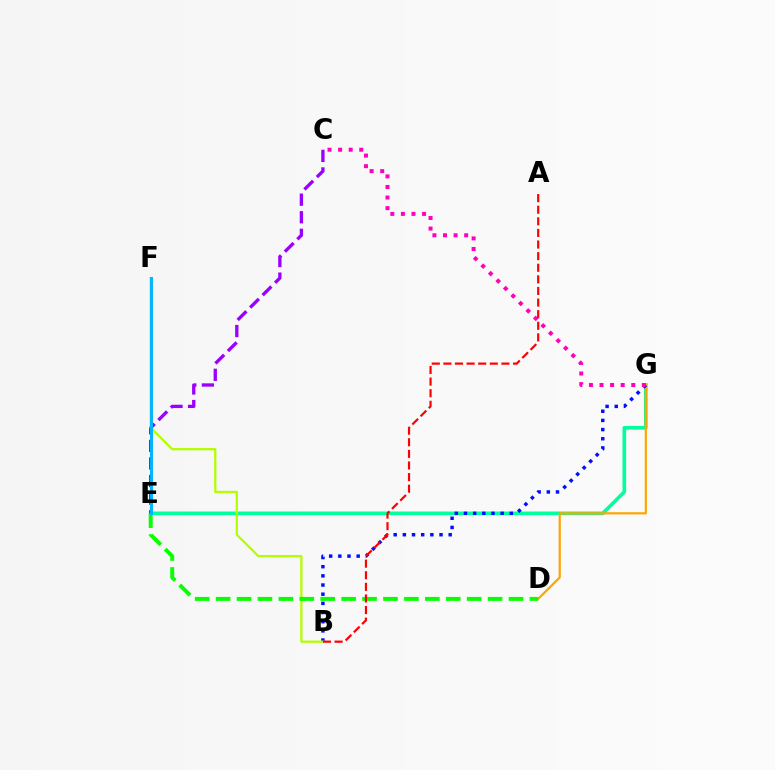{('E', 'G'): [{'color': '#00ff9d', 'line_style': 'solid', 'thickness': 2.61}], ('D', 'G'): [{'color': '#ffa500', 'line_style': 'solid', 'thickness': 1.58}], ('B', 'G'): [{'color': '#0010ff', 'line_style': 'dotted', 'thickness': 2.49}], ('C', 'G'): [{'color': '#ff00bd', 'line_style': 'dotted', 'thickness': 2.88}], ('C', 'E'): [{'color': '#9b00ff', 'line_style': 'dashed', 'thickness': 2.39}], ('B', 'F'): [{'color': '#b3ff00', 'line_style': 'solid', 'thickness': 1.64}], ('D', 'E'): [{'color': '#08ff00', 'line_style': 'dashed', 'thickness': 2.84}], ('E', 'F'): [{'color': '#00b5ff', 'line_style': 'solid', 'thickness': 2.11}], ('A', 'B'): [{'color': '#ff0000', 'line_style': 'dashed', 'thickness': 1.58}]}